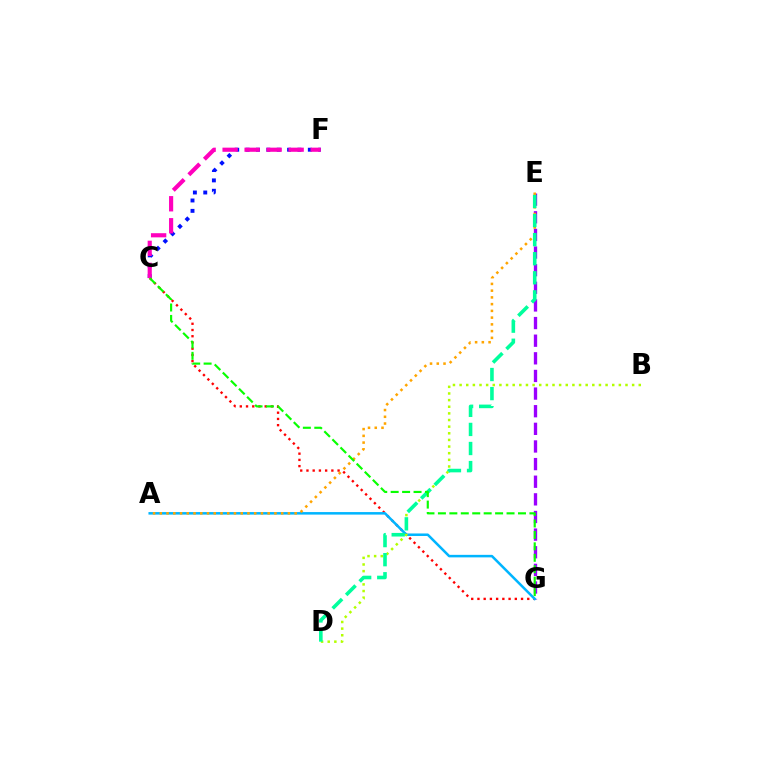{('C', 'F'): [{'color': '#0010ff', 'line_style': 'dotted', 'thickness': 2.82}, {'color': '#ff00bd', 'line_style': 'dashed', 'thickness': 2.99}], ('C', 'G'): [{'color': '#ff0000', 'line_style': 'dotted', 'thickness': 1.69}, {'color': '#08ff00', 'line_style': 'dashed', 'thickness': 1.55}], ('E', 'G'): [{'color': '#9b00ff', 'line_style': 'dashed', 'thickness': 2.39}], ('A', 'G'): [{'color': '#00b5ff', 'line_style': 'solid', 'thickness': 1.81}], ('B', 'D'): [{'color': '#b3ff00', 'line_style': 'dotted', 'thickness': 1.8}], ('A', 'E'): [{'color': '#ffa500', 'line_style': 'dotted', 'thickness': 1.83}], ('D', 'E'): [{'color': '#00ff9d', 'line_style': 'dashed', 'thickness': 2.59}]}